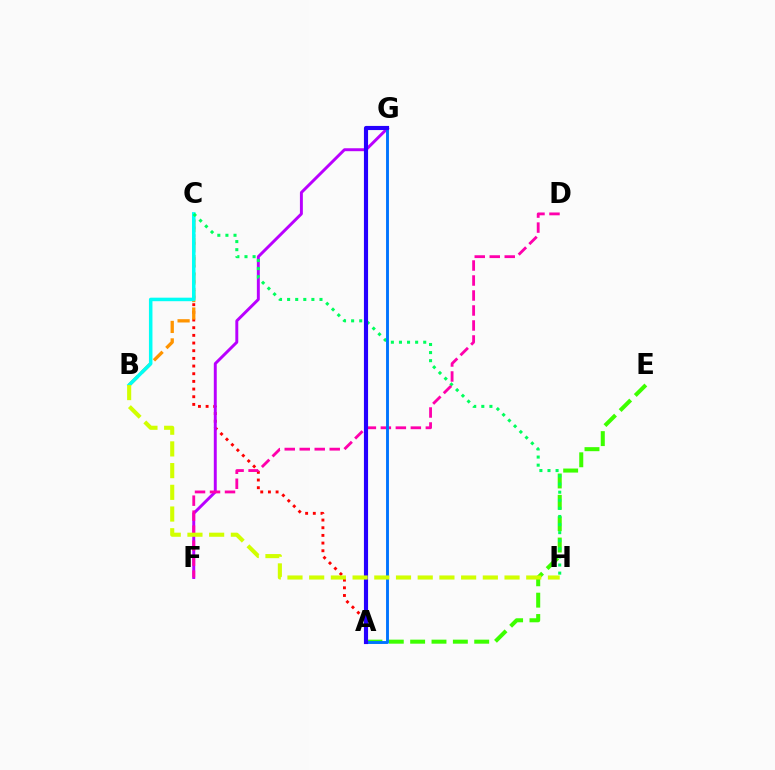{('A', 'C'): [{'color': '#ff0000', 'line_style': 'dotted', 'thickness': 2.08}], ('F', 'G'): [{'color': '#b900ff', 'line_style': 'solid', 'thickness': 2.12}], ('A', 'E'): [{'color': '#3dff00', 'line_style': 'dashed', 'thickness': 2.9}], ('B', 'C'): [{'color': '#ff9400', 'line_style': 'dashed', 'thickness': 2.37}, {'color': '#00fff6', 'line_style': 'solid', 'thickness': 2.53}], ('C', 'H'): [{'color': '#00ff5c', 'line_style': 'dotted', 'thickness': 2.2}], ('D', 'F'): [{'color': '#ff00ac', 'line_style': 'dashed', 'thickness': 2.04}], ('A', 'G'): [{'color': '#0074ff', 'line_style': 'solid', 'thickness': 2.09}, {'color': '#2500ff', 'line_style': 'solid', 'thickness': 2.98}], ('B', 'H'): [{'color': '#d1ff00', 'line_style': 'dashed', 'thickness': 2.95}]}